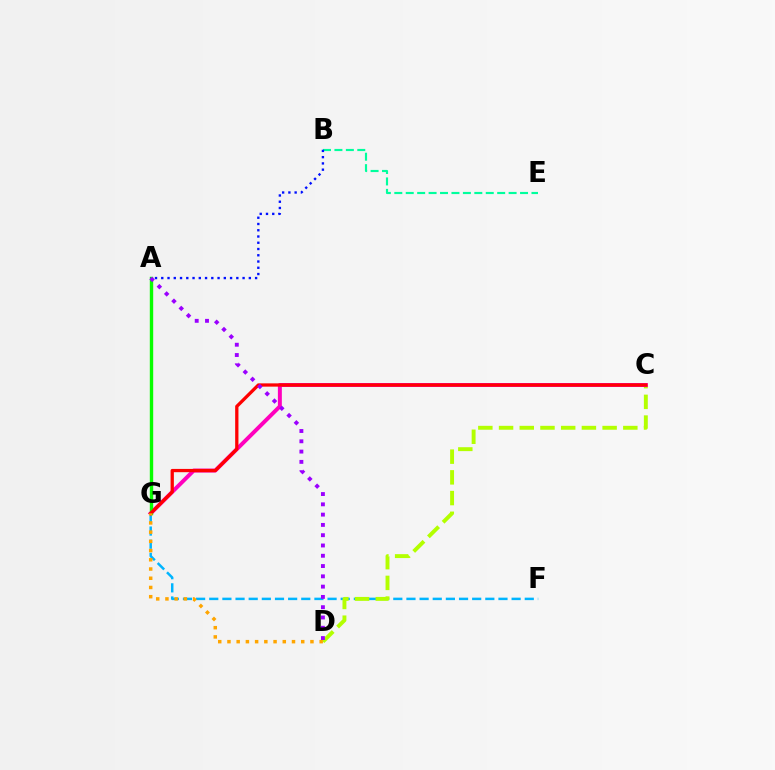{('F', 'G'): [{'color': '#00b5ff', 'line_style': 'dashed', 'thickness': 1.79}], ('C', 'D'): [{'color': '#b3ff00', 'line_style': 'dashed', 'thickness': 2.81}], ('C', 'G'): [{'color': '#ff00bd', 'line_style': 'solid', 'thickness': 2.85}, {'color': '#ff0000', 'line_style': 'solid', 'thickness': 2.36}], ('A', 'G'): [{'color': '#08ff00', 'line_style': 'solid', 'thickness': 2.44}], ('B', 'E'): [{'color': '#00ff9d', 'line_style': 'dashed', 'thickness': 1.55}], ('A', 'B'): [{'color': '#0010ff', 'line_style': 'dotted', 'thickness': 1.7}], ('A', 'D'): [{'color': '#9b00ff', 'line_style': 'dotted', 'thickness': 2.79}], ('D', 'G'): [{'color': '#ffa500', 'line_style': 'dotted', 'thickness': 2.51}]}